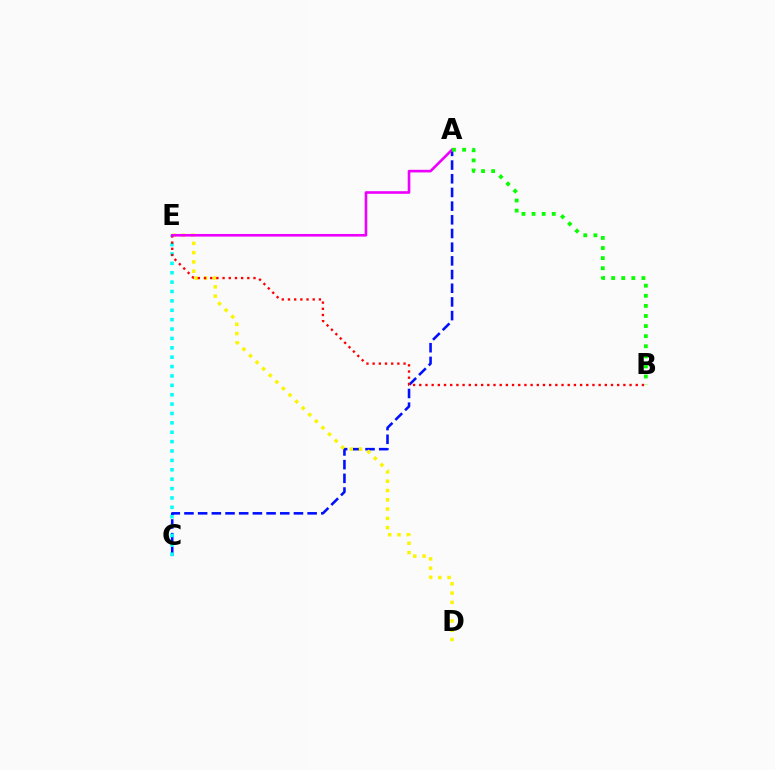{('A', 'C'): [{'color': '#0010ff', 'line_style': 'dashed', 'thickness': 1.86}], ('D', 'E'): [{'color': '#fcf500', 'line_style': 'dotted', 'thickness': 2.52}], ('C', 'E'): [{'color': '#00fff6', 'line_style': 'dotted', 'thickness': 2.55}], ('B', 'E'): [{'color': '#ff0000', 'line_style': 'dotted', 'thickness': 1.68}], ('A', 'E'): [{'color': '#ee00ff', 'line_style': 'solid', 'thickness': 1.89}], ('A', 'B'): [{'color': '#08ff00', 'line_style': 'dotted', 'thickness': 2.74}]}